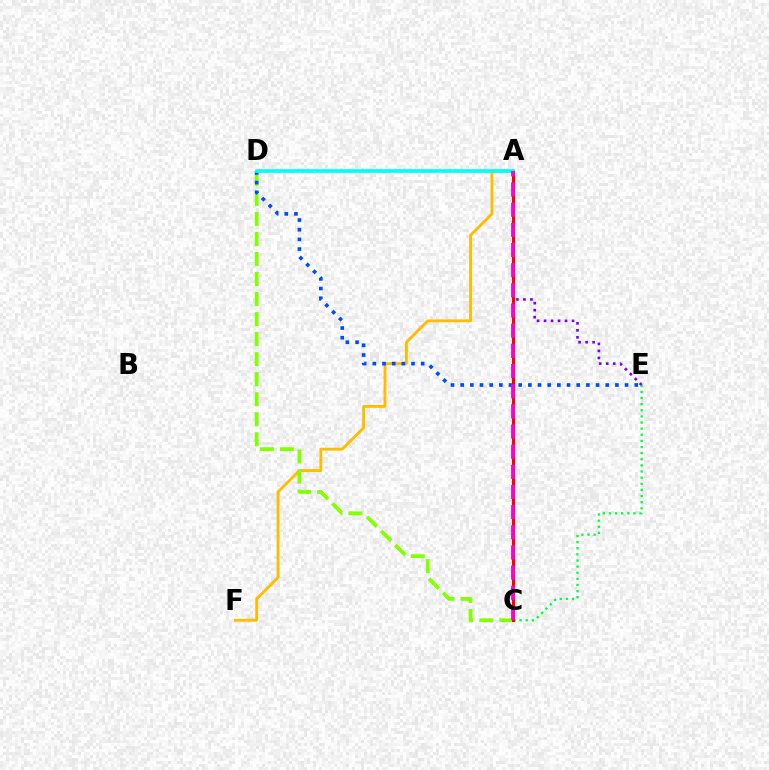{('A', 'F'): [{'color': '#ffbd00', 'line_style': 'solid', 'thickness': 2.06}], ('C', 'D'): [{'color': '#84ff00', 'line_style': 'dashed', 'thickness': 2.72}], ('A', 'E'): [{'color': '#7200ff', 'line_style': 'dotted', 'thickness': 1.9}], ('D', 'E'): [{'color': '#004bff', 'line_style': 'dotted', 'thickness': 2.63}], ('C', 'E'): [{'color': '#00ff39', 'line_style': 'dotted', 'thickness': 1.66}], ('A', 'C'): [{'color': '#ff0000', 'line_style': 'solid', 'thickness': 2.22}, {'color': '#ff00cf', 'line_style': 'dashed', 'thickness': 2.74}], ('A', 'D'): [{'color': '#00fff6', 'line_style': 'solid', 'thickness': 2.64}]}